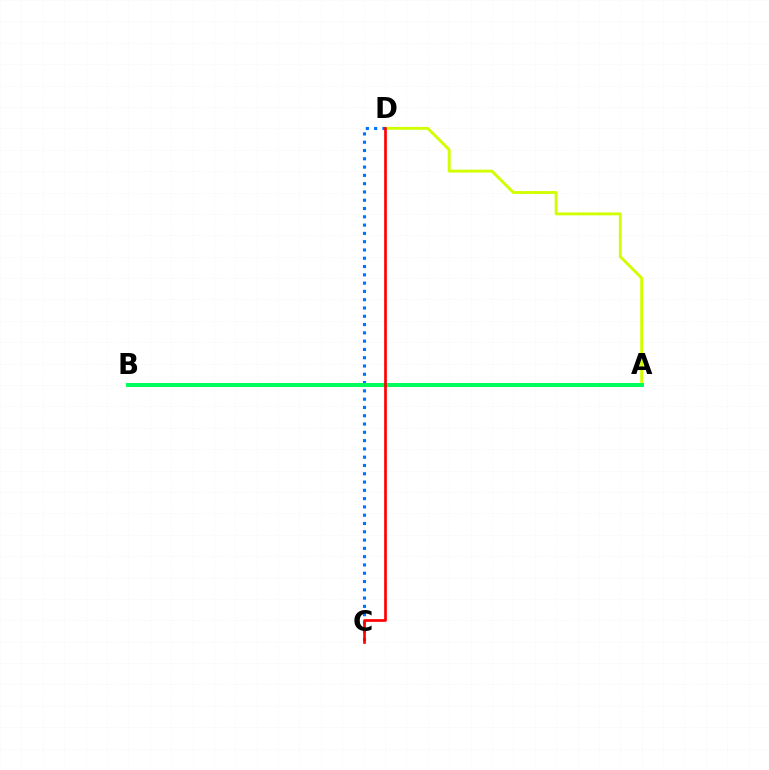{('A', 'D'): [{'color': '#d1ff00', 'line_style': 'solid', 'thickness': 2.08}], ('C', 'D'): [{'color': '#0074ff', 'line_style': 'dotted', 'thickness': 2.25}, {'color': '#ff0000', 'line_style': 'solid', 'thickness': 1.93}], ('A', 'B'): [{'color': '#b900ff', 'line_style': 'solid', 'thickness': 2.04}, {'color': '#00ff5c', 'line_style': 'solid', 'thickness': 2.89}]}